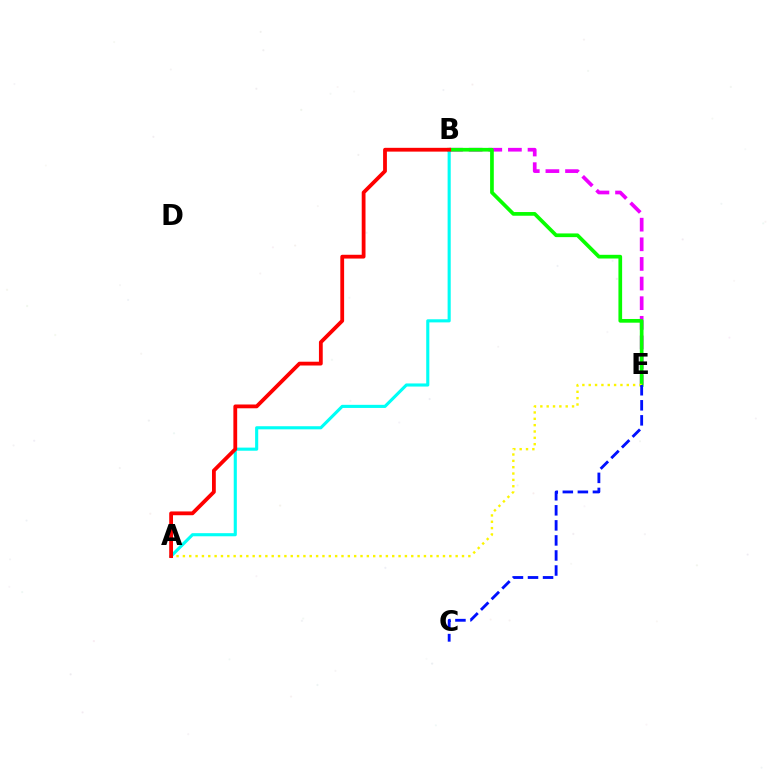{('B', 'E'): [{'color': '#ee00ff', 'line_style': 'dashed', 'thickness': 2.67}, {'color': '#08ff00', 'line_style': 'solid', 'thickness': 2.66}], ('A', 'E'): [{'color': '#fcf500', 'line_style': 'dotted', 'thickness': 1.72}], ('A', 'B'): [{'color': '#00fff6', 'line_style': 'solid', 'thickness': 2.24}, {'color': '#ff0000', 'line_style': 'solid', 'thickness': 2.73}], ('C', 'E'): [{'color': '#0010ff', 'line_style': 'dashed', 'thickness': 2.04}]}